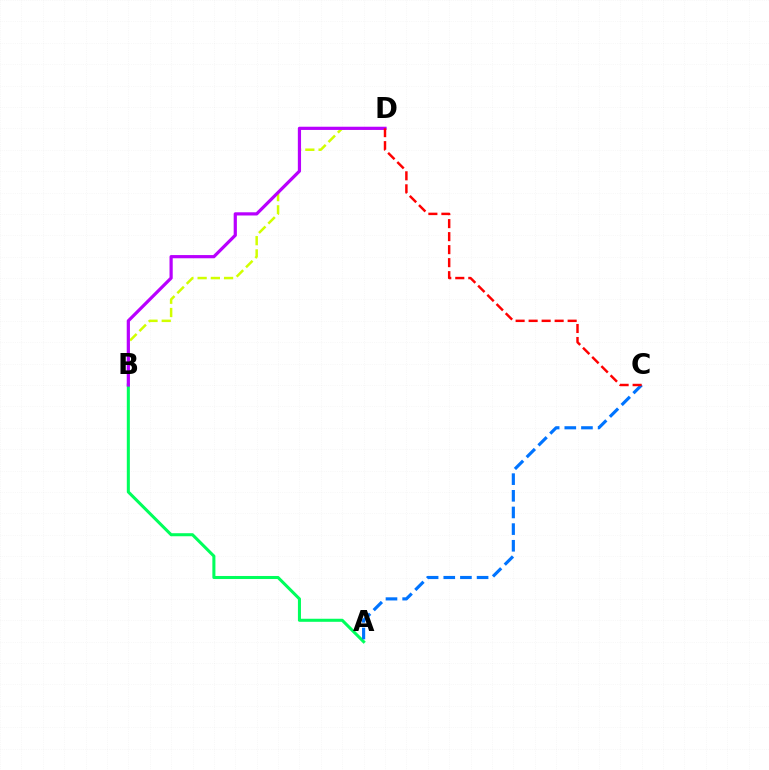{('A', 'B'): [{'color': '#00ff5c', 'line_style': 'solid', 'thickness': 2.19}], ('A', 'C'): [{'color': '#0074ff', 'line_style': 'dashed', 'thickness': 2.26}], ('B', 'D'): [{'color': '#d1ff00', 'line_style': 'dashed', 'thickness': 1.8}, {'color': '#b900ff', 'line_style': 'solid', 'thickness': 2.31}], ('C', 'D'): [{'color': '#ff0000', 'line_style': 'dashed', 'thickness': 1.77}]}